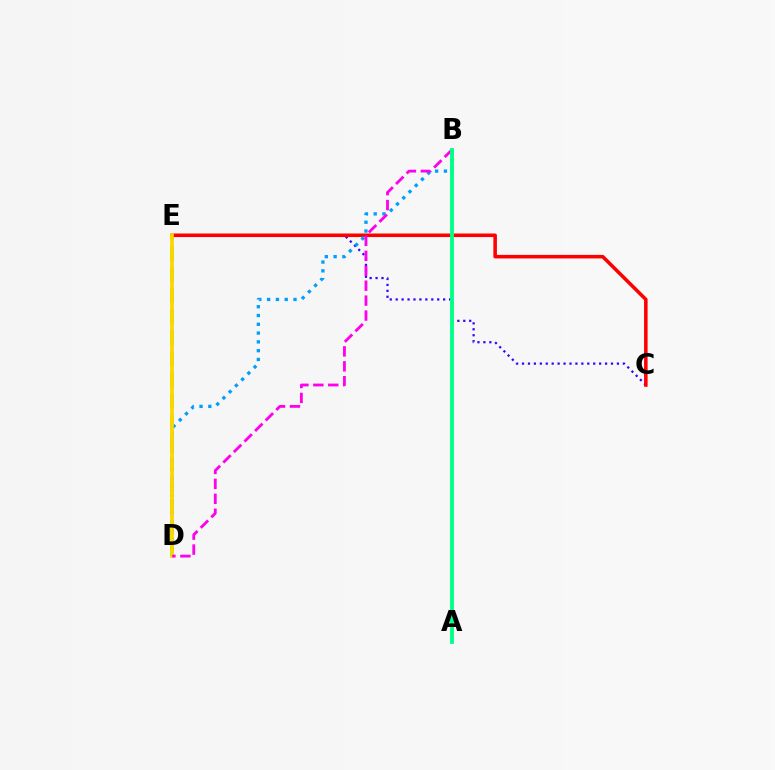{('D', 'E'): [{'color': '#4fff00', 'line_style': 'dashed', 'thickness': 2.86}, {'color': '#ffd500', 'line_style': 'solid', 'thickness': 2.68}], ('C', 'E'): [{'color': '#3700ff', 'line_style': 'dotted', 'thickness': 1.61}, {'color': '#ff0000', 'line_style': 'solid', 'thickness': 2.56}], ('B', 'D'): [{'color': '#009eff', 'line_style': 'dotted', 'thickness': 2.39}, {'color': '#ff00ed', 'line_style': 'dashed', 'thickness': 2.03}], ('A', 'B'): [{'color': '#00ff86', 'line_style': 'solid', 'thickness': 2.77}]}